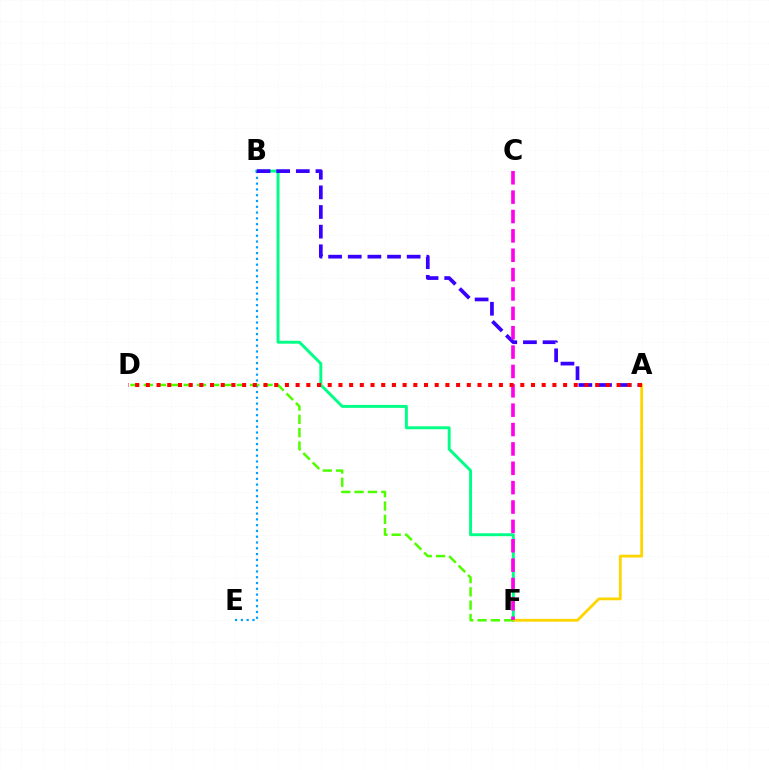{('B', 'F'): [{'color': '#00ff86', 'line_style': 'solid', 'thickness': 2.11}], ('B', 'E'): [{'color': '#009eff', 'line_style': 'dotted', 'thickness': 1.57}], ('A', 'F'): [{'color': '#ffd500', 'line_style': 'solid', 'thickness': 2.02}], ('D', 'F'): [{'color': '#4fff00', 'line_style': 'dashed', 'thickness': 1.81}], ('A', 'B'): [{'color': '#3700ff', 'line_style': 'dashed', 'thickness': 2.67}], ('C', 'F'): [{'color': '#ff00ed', 'line_style': 'dashed', 'thickness': 2.63}], ('A', 'D'): [{'color': '#ff0000', 'line_style': 'dotted', 'thickness': 2.91}]}